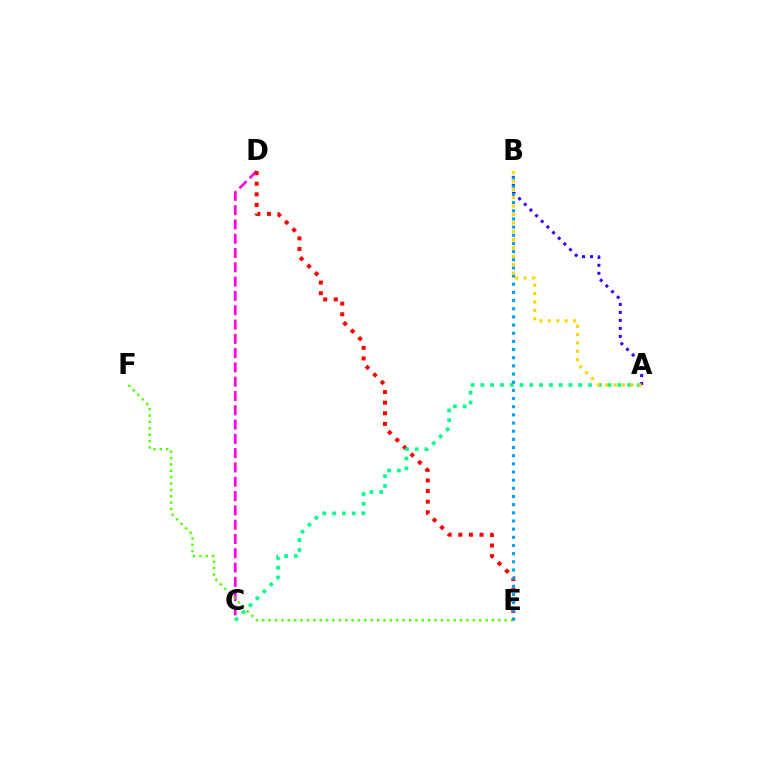{('C', 'D'): [{'color': '#ff00ed', 'line_style': 'dashed', 'thickness': 1.94}], ('D', 'E'): [{'color': '#ff0000', 'line_style': 'dotted', 'thickness': 2.88}], ('E', 'F'): [{'color': '#4fff00', 'line_style': 'dotted', 'thickness': 1.73}], ('A', 'C'): [{'color': '#00ff86', 'line_style': 'dotted', 'thickness': 2.66}], ('A', 'B'): [{'color': '#3700ff', 'line_style': 'dotted', 'thickness': 2.17}, {'color': '#ffd500', 'line_style': 'dotted', 'thickness': 2.28}], ('B', 'E'): [{'color': '#009eff', 'line_style': 'dotted', 'thickness': 2.22}]}